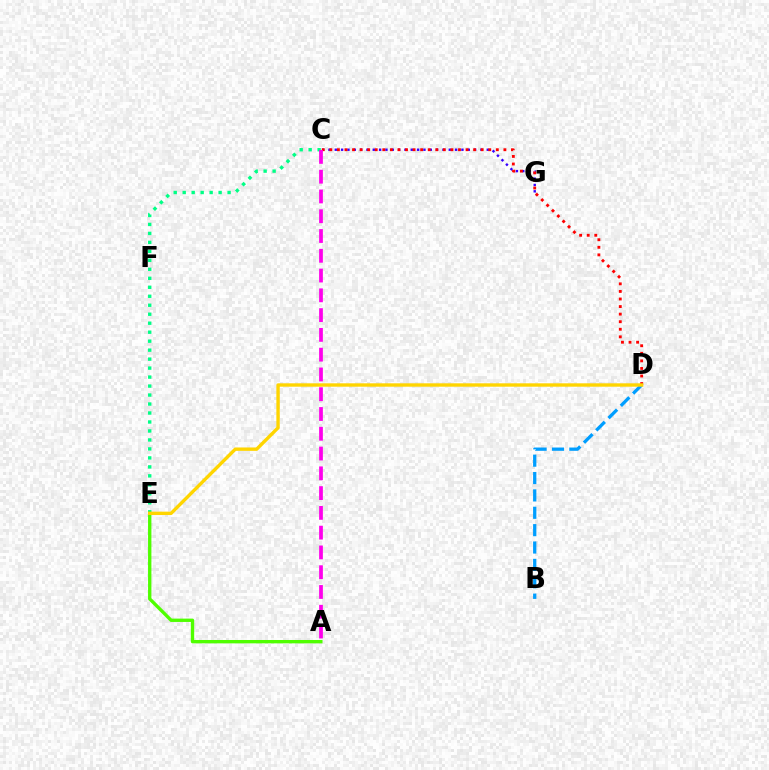{('C', 'E'): [{'color': '#00ff86', 'line_style': 'dotted', 'thickness': 2.44}], ('C', 'G'): [{'color': '#3700ff', 'line_style': 'dotted', 'thickness': 1.72}], ('A', 'E'): [{'color': '#4fff00', 'line_style': 'solid', 'thickness': 2.41}], ('B', 'D'): [{'color': '#009eff', 'line_style': 'dashed', 'thickness': 2.36}], ('C', 'D'): [{'color': '#ff0000', 'line_style': 'dotted', 'thickness': 2.06}], ('A', 'C'): [{'color': '#ff00ed', 'line_style': 'dashed', 'thickness': 2.69}], ('D', 'E'): [{'color': '#ffd500', 'line_style': 'solid', 'thickness': 2.44}]}